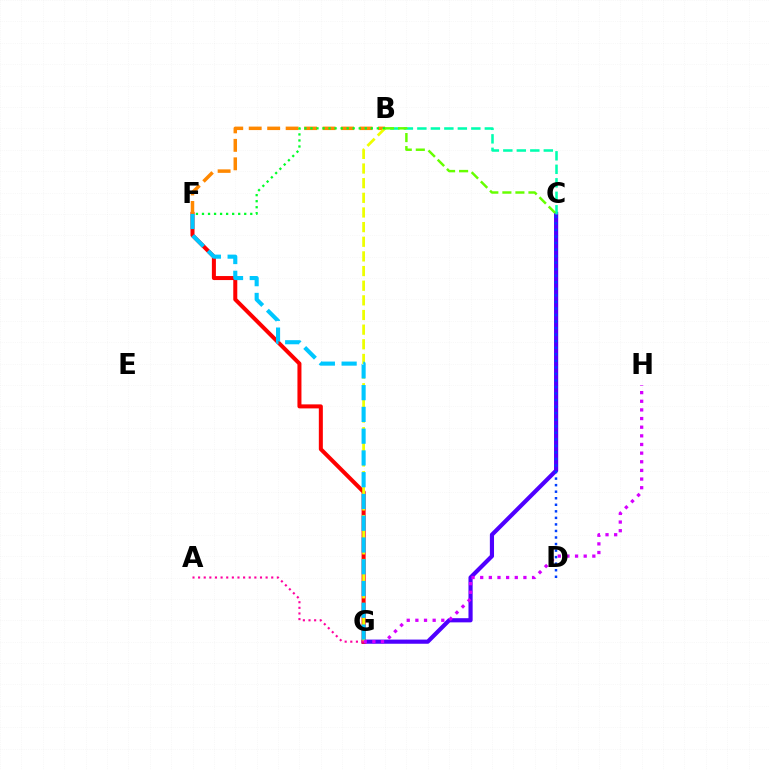{('C', 'G'): [{'color': '#4f00ff', 'line_style': 'solid', 'thickness': 3.0}], ('F', 'G'): [{'color': '#ff0000', 'line_style': 'solid', 'thickness': 2.89}, {'color': '#00c7ff', 'line_style': 'dashed', 'thickness': 2.96}], ('B', 'F'): [{'color': '#ff8800', 'line_style': 'dashed', 'thickness': 2.51}, {'color': '#00ff27', 'line_style': 'dotted', 'thickness': 1.64}], ('C', 'D'): [{'color': '#003fff', 'line_style': 'dotted', 'thickness': 1.78}], ('B', 'G'): [{'color': '#eeff00', 'line_style': 'dashed', 'thickness': 1.99}], ('B', 'C'): [{'color': '#00ffaf', 'line_style': 'dashed', 'thickness': 1.83}, {'color': '#66ff00', 'line_style': 'dashed', 'thickness': 1.77}], ('G', 'H'): [{'color': '#d600ff', 'line_style': 'dotted', 'thickness': 2.35}], ('A', 'G'): [{'color': '#ff00a0', 'line_style': 'dotted', 'thickness': 1.53}]}